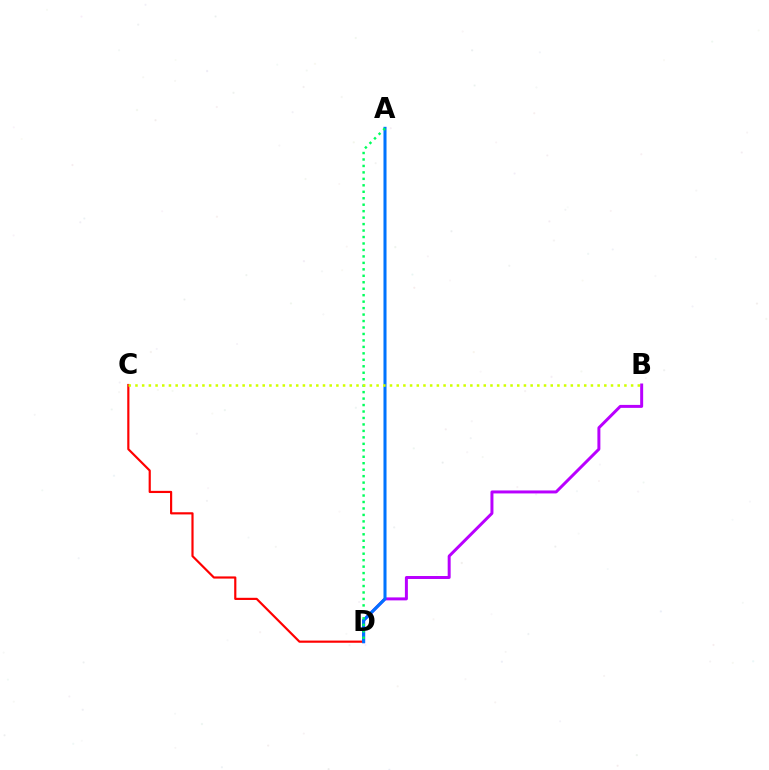{('B', 'D'): [{'color': '#b900ff', 'line_style': 'solid', 'thickness': 2.14}], ('C', 'D'): [{'color': '#ff0000', 'line_style': 'solid', 'thickness': 1.57}], ('A', 'D'): [{'color': '#0074ff', 'line_style': 'solid', 'thickness': 2.2}, {'color': '#00ff5c', 'line_style': 'dotted', 'thickness': 1.76}], ('B', 'C'): [{'color': '#d1ff00', 'line_style': 'dotted', 'thickness': 1.82}]}